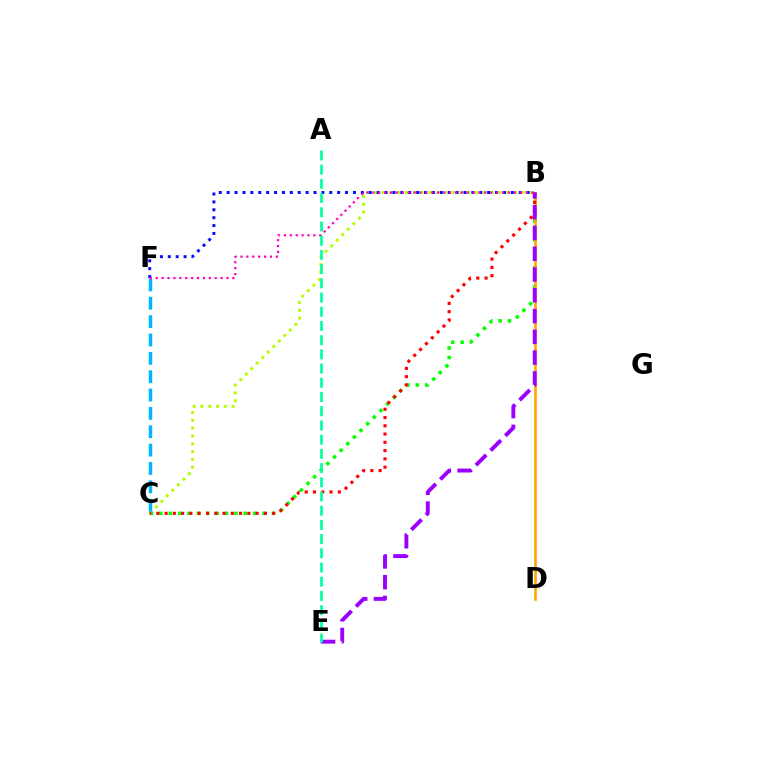{('B', 'C'): [{'color': '#b3ff00', 'line_style': 'dotted', 'thickness': 2.12}, {'color': '#08ff00', 'line_style': 'dotted', 'thickness': 2.55}, {'color': '#ff0000', 'line_style': 'dotted', 'thickness': 2.25}], ('B', 'F'): [{'color': '#0010ff', 'line_style': 'dotted', 'thickness': 2.14}, {'color': '#ff00bd', 'line_style': 'dotted', 'thickness': 1.6}], ('B', 'D'): [{'color': '#ffa500', 'line_style': 'solid', 'thickness': 1.89}], ('B', 'E'): [{'color': '#9b00ff', 'line_style': 'dashed', 'thickness': 2.82}], ('C', 'F'): [{'color': '#00b5ff', 'line_style': 'dashed', 'thickness': 2.49}], ('A', 'E'): [{'color': '#00ff9d', 'line_style': 'dashed', 'thickness': 1.93}]}